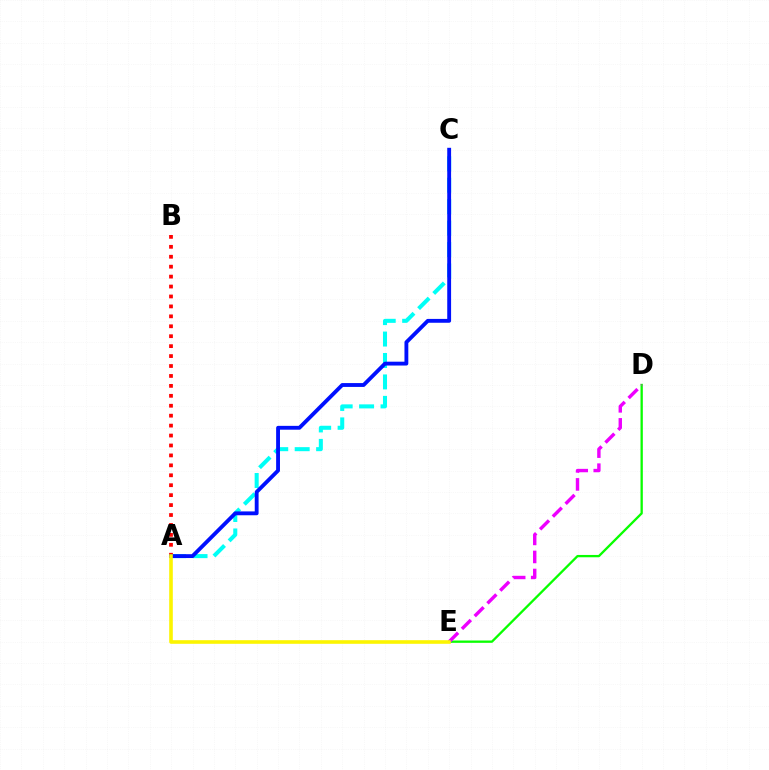{('A', 'C'): [{'color': '#00fff6', 'line_style': 'dashed', 'thickness': 2.91}, {'color': '#0010ff', 'line_style': 'solid', 'thickness': 2.77}], ('A', 'B'): [{'color': '#ff0000', 'line_style': 'dotted', 'thickness': 2.7}], ('D', 'E'): [{'color': '#08ff00', 'line_style': 'solid', 'thickness': 1.67}, {'color': '#ee00ff', 'line_style': 'dashed', 'thickness': 2.45}], ('A', 'E'): [{'color': '#fcf500', 'line_style': 'solid', 'thickness': 2.59}]}